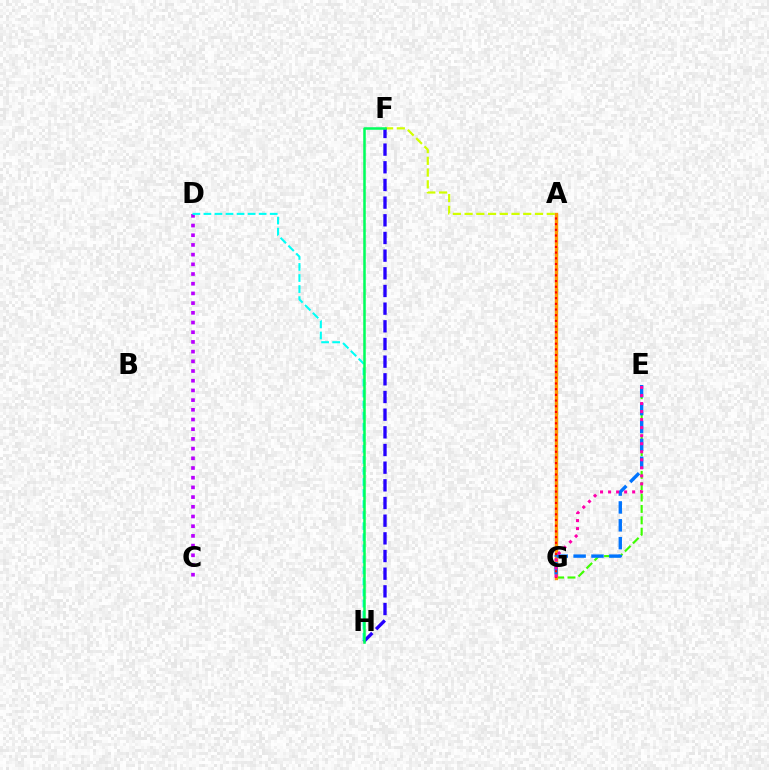{('A', 'F'): [{'color': '#d1ff00', 'line_style': 'dashed', 'thickness': 1.59}], ('E', 'G'): [{'color': '#3dff00', 'line_style': 'dashed', 'thickness': 1.54}, {'color': '#0074ff', 'line_style': 'dashed', 'thickness': 2.43}, {'color': '#ff00ac', 'line_style': 'dotted', 'thickness': 2.18}], ('F', 'H'): [{'color': '#2500ff', 'line_style': 'dashed', 'thickness': 2.4}, {'color': '#00ff5c', 'line_style': 'solid', 'thickness': 1.82}], ('A', 'G'): [{'color': '#ff9400', 'line_style': 'solid', 'thickness': 2.43}, {'color': '#ff0000', 'line_style': 'dotted', 'thickness': 1.55}], ('C', 'D'): [{'color': '#b900ff', 'line_style': 'dotted', 'thickness': 2.64}], ('D', 'H'): [{'color': '#00fff6', 'line_style': 'dashed', 'thickness': 1.5}]}